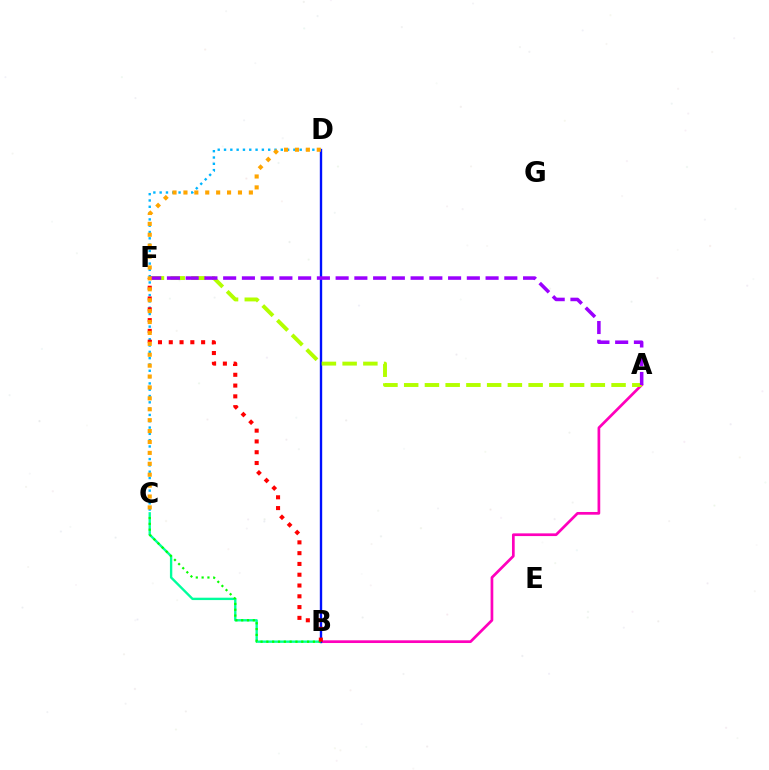{('A', 'B'): [{'color': '#ff00bd', 'line_style': 'solid', 'thickness': 1.95}], ('B', 'C'): [{'color': '#00ff9d', 'line_style': 'solid', 'thickness': 1.71}, {'color': '#08ff00', 'line_style': 'dotted', 'thickness': 1.58}], ('B', 'D'): [{'color': '#0010ff', 'line_style': 'solid', 'thickness': 1.71}], ('A', 'F'): [{'color': '#b3ff00', 'line_style': 'dashed', 'thickness': 2.82}, {'color': '#9b00ff', 'line_style': 'dashed', 'thickness': 2.55}], ('C', 'D'): [{'color': '#00b5ff', 'line_style': 'dotted', 'thickness': 1.71}, {'color': '#ffa500', 'line_style': 'dotted', 'thickness': 2.96}], ('B', 'F'): [{'color': '#ff0000', 'line_style': 'dotted', 'thickness': 2.93}]}